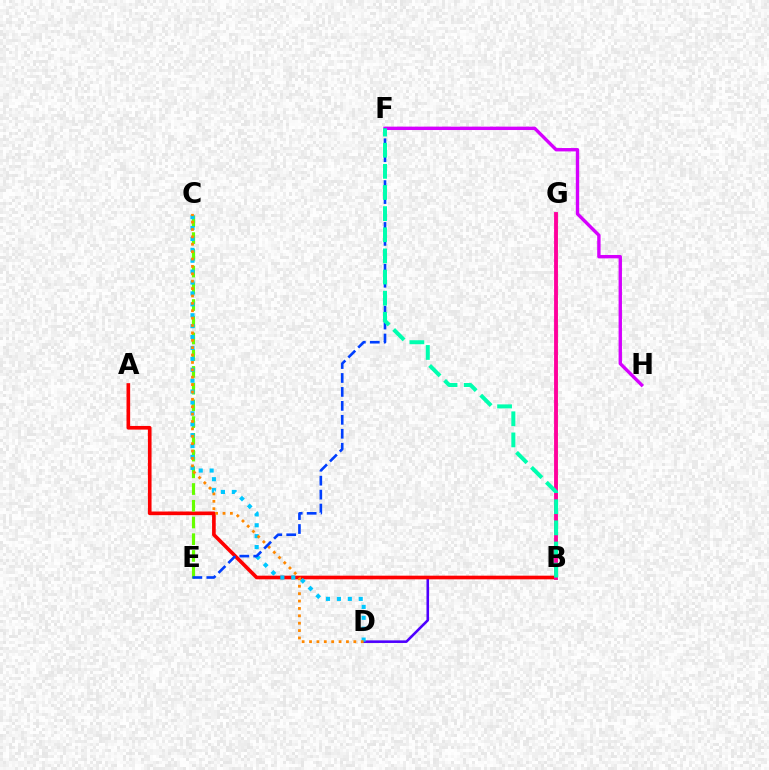{('B', 'D'): [{'color': '#4f00ff', 'line_style': 'solid', 'thickness': 1.86}], ('B', 'G'): [{'color': '#00ff27', 'line_style': 'dotted', 'thickness': 1.96}, {'color': '#eeff00', 'line_style': 'solid', 'thickness': 1.89}, {'color': '#ff00a0', 'line_style': 'solid', 'thickness': 2.77}], ('A', 'B'): [{'color': '#ff0000', 'line_style': 'solid', 'thickness': 2.63}], ('C', 'E'): [{'color': '#66ff00', 'line_style': 'dashed', 'thickness': 2.27}], ('C', 'D'): [{'color': '#00c7ff', 'line_style': 'dotted', 'thickness': 2.96}, {'color': '#ff8800', 'line_style': 'dotted', 'thickness': 2.01}], ('F', 'H'): [{'color': '#d600ff', 'line_style': 'solid', 'thickness': 2.43}], ('E', 'F'): [{'color': '#003fff', 'line_style': 'dashed', 'thickness': 1.89}], ('B', 'F'): [{'color': '#00ffaf', 'line_style': 'dashed', 'thickness': 2.87}]}